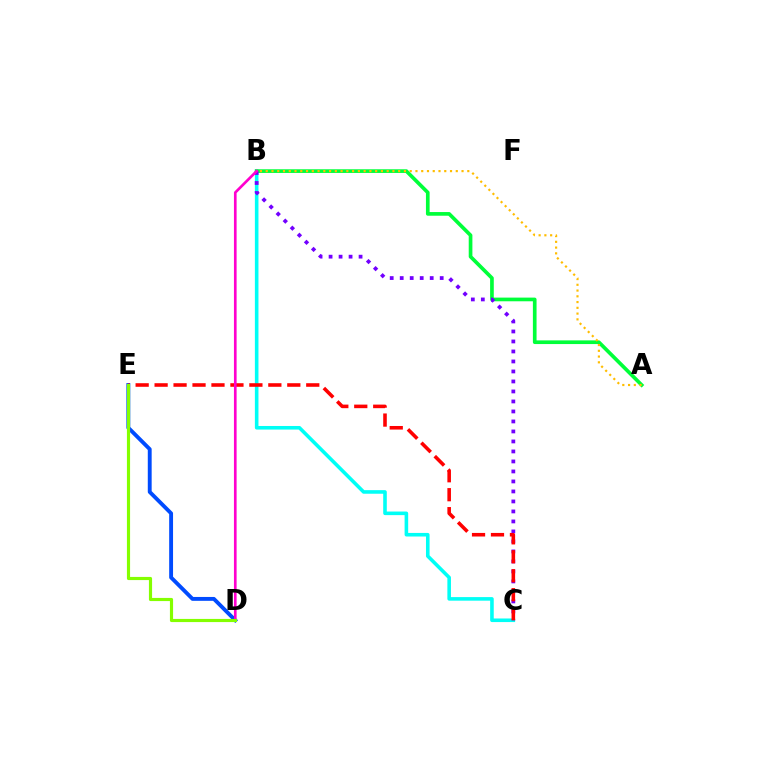{('B', 'C'): [{'color': '#00fff6', 'line_style': 'solid', 'thickness': 2.58}, {'color': '#7200ff', 'line_style': 'dotted', 'thickness': 2.72}], ('D', 'E'): [{'color': '#004bff', 'line_style': 'solid', 'thickness': 2.79}, {'color': '#84ff00', 'line_style': 'solid', 'thickness': 2.27}], ('A', 'B'): [{'color': '#00ff39', 'line_style': 'solid', 'thickness': 2.65}, {'color': '#ffbd00', 'line_style': 'dotted', 'thickness': 1.56}], ('C', 'E'): [{'color': '#ff0000', 'line_style': 'dashed', 'thickness': 2.58}], ('B', 'D'): [{'color': '#ff00cf', 'line_style': 'solid', 'thickness': 1.92}]}